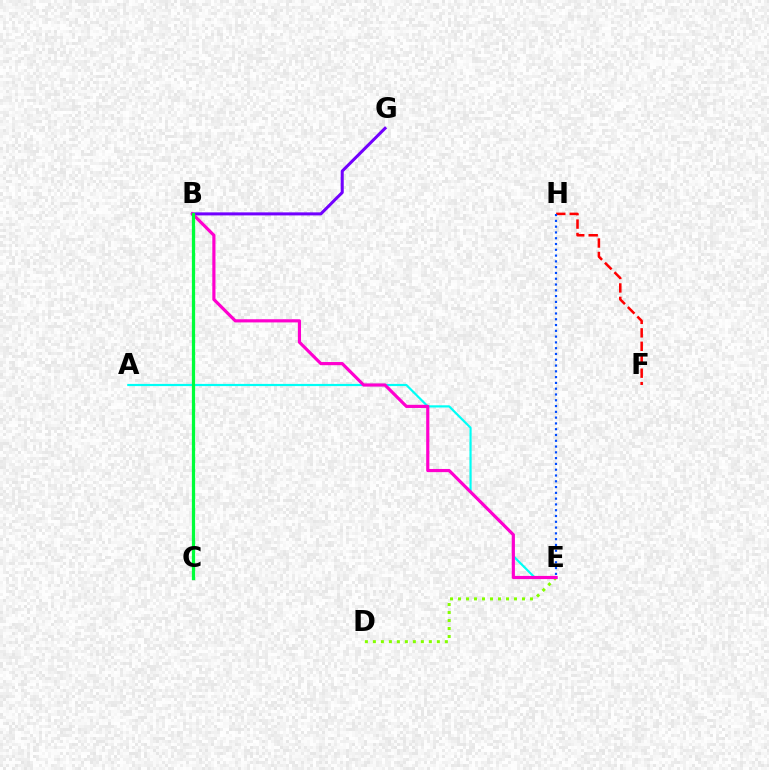{('B', 'C'): [{'color': '#ffbd00', 'line_style': 'solid', 'thickness': 1.99}, {'color': '#00ff39', 'line_style': 'solid', 'thickness': 2.33}], ('A', 'E'): [{'color': '#00fff6', 'line_style': 'solid', 'thickness': 1.58}], ('B', 'G'): [{'color': '#7200ff', 'line_style': 'solid', 'thickness': 2.19}], ('D', 'E'): [{'color': '#84ff00', 'line_style': 'dotted', 'thickness': 2.17}], ('F', 'H'): [{'color': '#ff0000', 'line_style': 'dashed', 'thickness': 1.83}], ('B', 'E'): [{'color': '#ff00cf', 'line_style': 'solid', 'thickness': 2.28}], ('E', 'H'): [{'color': '#004bff', 'line_style': 'dotted', 'thickness': 1.57}]}